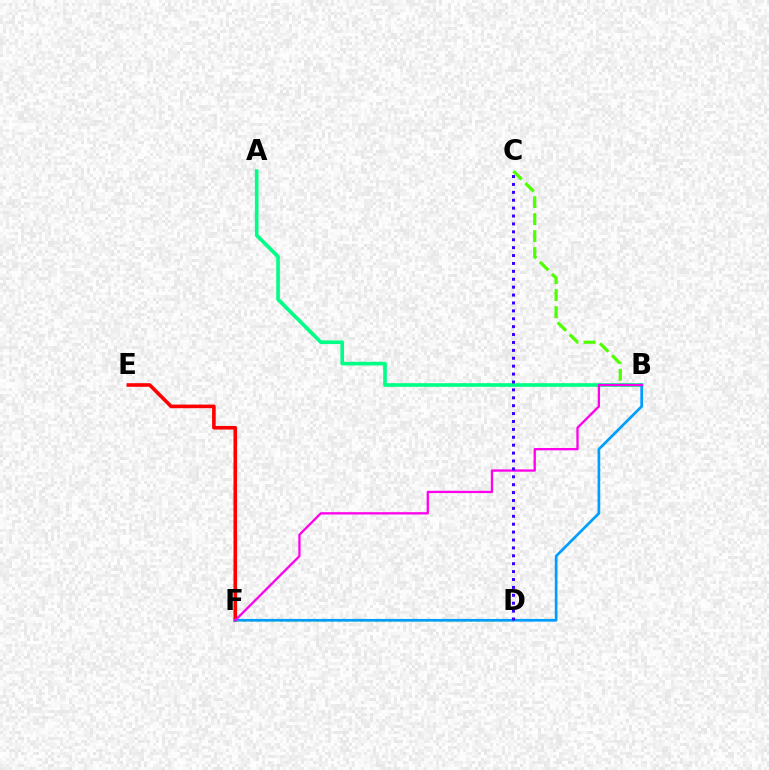{('E', 'F'): [{'color': '#ff0000', 'line_style': 'solid', 'thickness': 2.59}], ('B', 'C'): [{'color': '#4fff00', 'line_style': 'dashed', 'thickness': 2.31}], ('A', 'B'): [{'color': '#00ff86', 'line_style': 'solid', 'thickness': 2.62}], ('D', 'F'): [{'color': '#ffd500', 'line_style': 'dotted', 'thickness': 1.99}], ('B', 'F'): [{'color': '#009eff', 'line_style': 'solid', 'thickness': 1.94}, {'color': '#ff00ed', 'line_style': 'solid', 'thickness': 1.65}], ('C', 'D'): [{'color': '#3700ff', 'line_style': 'dotted', 'thickness': 2.15}]}